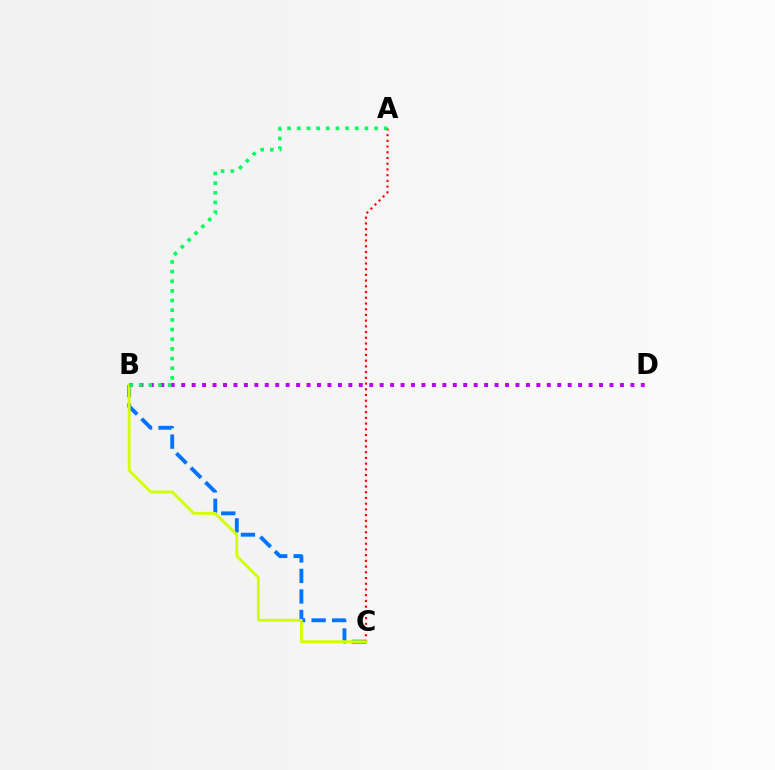{('B', 'C'): [{'color': '#0074ff', 'line_style': 'dashed', 'thickness': 2.79}, {'color': '#d1ff00', 'line_style': 'solid', 'thickness': 2.08}], ('B', 'D'): [{'color': '#b900ff', 'line_style': 'dotted', 'thickness': 2.84}], ('A', 'C'): [{'color': '#ff0000', 'line_style': 'dotted', 'thickness': 1.55}], ('A', 'B'): [{'color': '#00ff5c', 'line_style': 'dotted', 'thickness': 2.63}]}